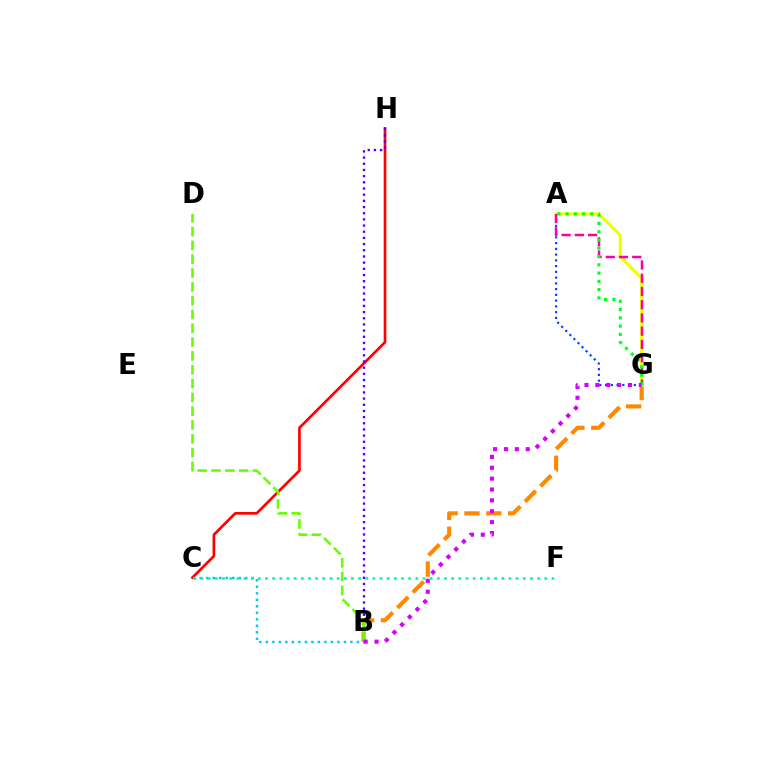{('C', 'H'): [{'color': '#ff0000', 'line_style': 'solid', 'thickness': 1.92}], ('B', 'H'): [{'color': '#4f00ff', 'line_style': 'dotted', 'thickness': 1.68}], ('B', 'G'): [{'color': '#ff8800', 'line_style': 'dashed', 'thickness': 2.97}, {'color': '#d600ff', 'line_style': 'dotted', 'thickness': 2.95}], ('A', 'G'): [{'color': '#003fff', 'line_style': 'dotted', 'thickness': 1.56}, {'color': '#eeff00', 'line_style': 'solid', 'thickness': 2.26}, {'color': '#ff00a0', 'line_style': 'dashed', 'thickness': 1.8}, {'color': '#00ff27', 'line_style': 'dotted', 'thickness': 2.25}], ('B', 'D'): [{'color': '#66ff00', 'line_style': 'dashed', 'thickness': 1.88}], ('B', 'C'): [{'color': '#00c7ff', 'line_style': 'dotted', 'thickness': 1.77}], ('C', 'F'): [{'color': '#00ffaf', 'line_style': 'dotted', 'thickness': 1.95}]}